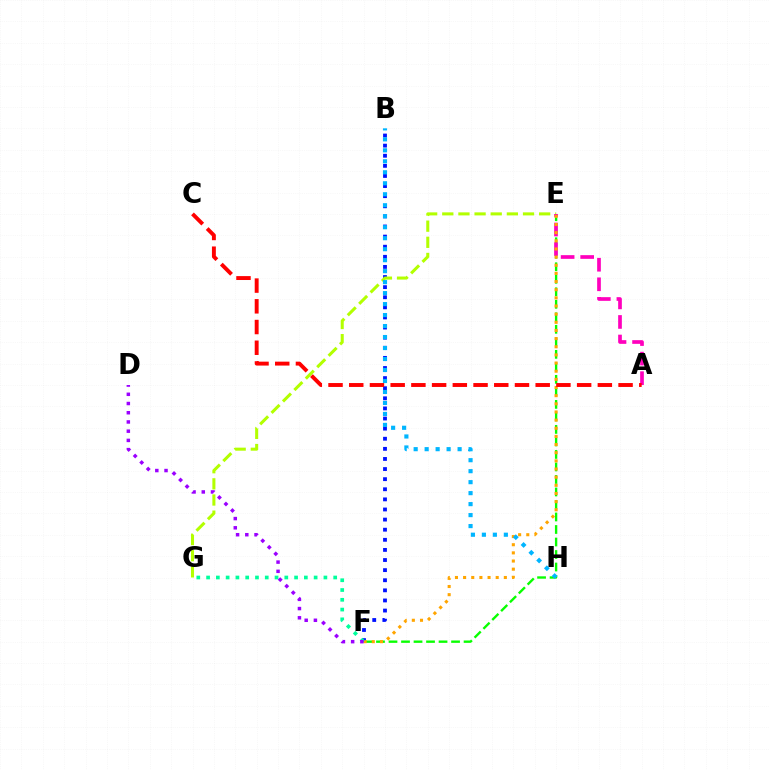{('E', 'F'): [{'color': '#08ff00', 'line_style': 'dashed', 'thickness': 1.7}, {'color': '#ffa500', 'line_style': 'dotted', 'thickness': 2.21}], ('B', 'F'): [{'color': '#0010ff', 'line_style': 'dotted', 'thickness': 2.75}], ('E', 'G'): [{'color': '#b3ff00', 'line_style': 'dashed', 'thickness': 2.19}], ('A', 'E'): [{'color': '#ff00bd', 'line_style': 'dashed', 'thickness': 2.66}], ('F', 'G'): [{'color': '#00ff9d', 'line_style': 'dotted', 'thickness': 2.66}], ('D', 'F'): [{'color': '#9b00ff', 'line_style': 'dotted', 'thickness': 2.51}], ('A', 'C'): [{'color': '#ff0000', 'line_style': 'dashed', 'thickness': 2.81}], ('B', 'H'): [{'color': '#00b5ff', 'line_style': 'dotted', 'thickness': 2.98}]}